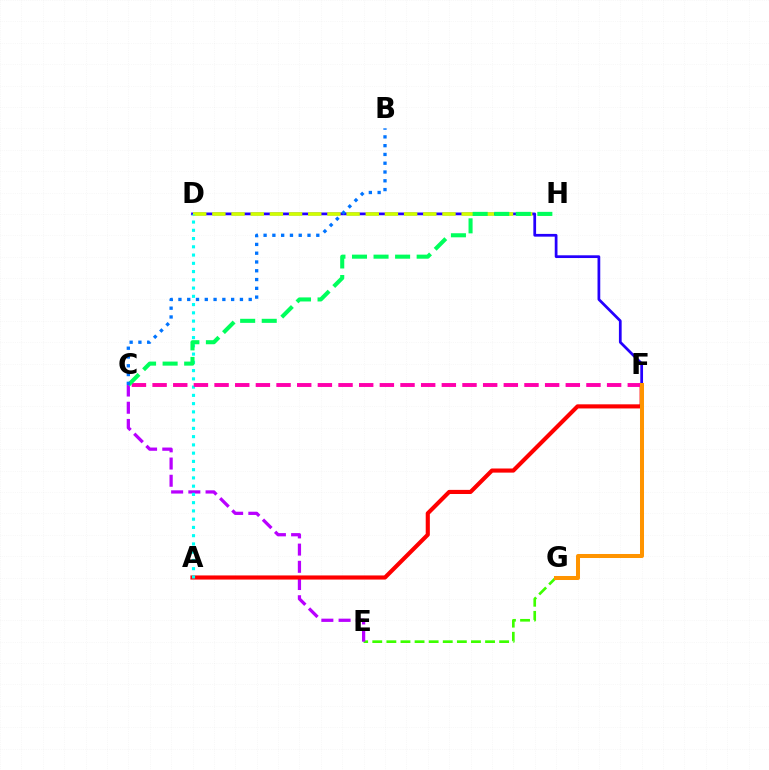{('E', 'G'): [{'color': '#3dff00', 'line_style': 'dashed', 'thickness': 1.92}], ('C', 'E'): [{'color': '#b900ff', 'line_style': 'dashed', 'thickness': 2.34}], ('A', 'F'): [{'color': '#ff0000', 'line_style': 'solid', 'thickness': 2.97}], ('D', 'F'): [{'color': '#2500ff', 'line_style': 'solid', 'thickness': 1.97}], ('D', 'H'): [{'color': '#d1ff00', 'line_style': 'dashed', 'thickness': 2.6}], ('A', 'D'): [{'color': '#00fff6', 'line_style': 'dotted', 'thickness': 2.24}], ('C', 'F'): [{'color': '#ff00ac', 'line_style': 'dashed', 'thickness': 2.81}], ('C', 'H'): [{'color': '#00ff5c', 'line_style': 'dashed', 'thickness': 2.93}], ('B', 'C'): [{'color': '#0074ff', 'line_style': 'dotted', 'thickness': 2.39}], ('F', 'G'): [{'color': '#ff9400', 'line_style': 'solid', 'thickness': 2.89}]}